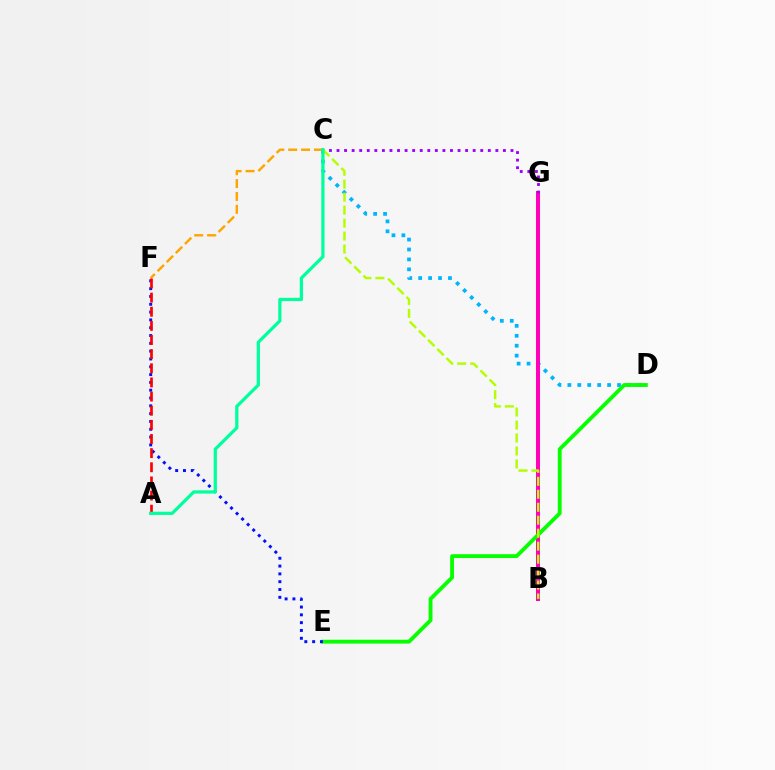{('C', 'D'): [{'color': '#00b5ff', 'line_style': 'dotted', 'thickness': 2.7}], ('B', 'G'): [{'color': '#ff00bd', 'line_style': 'solid', 'thickness': 2.9}], ('D', 'E'): [{'color': '#08ff00', 'line_style': 'solid', 'thickness': 2.77}], ('C', 'F'): [{'color': '#ffa500', 'line_style': 'dashed', 'thickness': 1.75}], ('C', 'G'): [{'color': '#9b00ff', 'line_style': 'dotted', 'thickness': 2.06}], ('E', 'F'): [{'color': '#0010ff', 'line_style': 'dotted', 'thickness': 2.12}], ('B', 'C'): [{'color': '#b3ff00', 'line_style': 'dashed', 'thickness': 1.76}], ('A', 'F'): [{'color': '#ff0000', 'line_style': 'dashed', 'thickness': 1.92}], ('A', 'C'): [{'color': '#00ff9d', 'line_style': 'solid', 'thickness': 2.33}]}